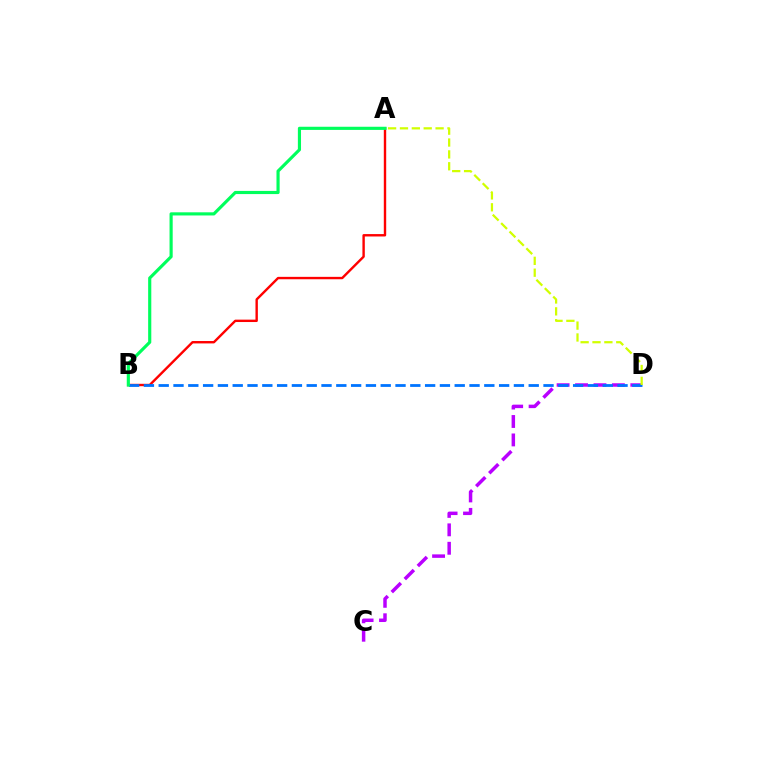{('A', 'B'): [{'color': '#ff0000', 'line_style': 'solid', 'thickness': 1.73}, {'color': '#00ff5c', 'line_style': 'solid', 'thickness': 2.27}], ('C', 'D'): [{'color': '#b900ff', 'line_style': 'dashed', 'thickness': 2.5}], ('B', 'D'): [{'color': '#0074ff', 'line_style': 'dashed', 'thickness': 2.01}], ('A', 'D'): [{'color': '#d1ff00', 'line_style': 'dashed', 'thickness': 1.61}]}